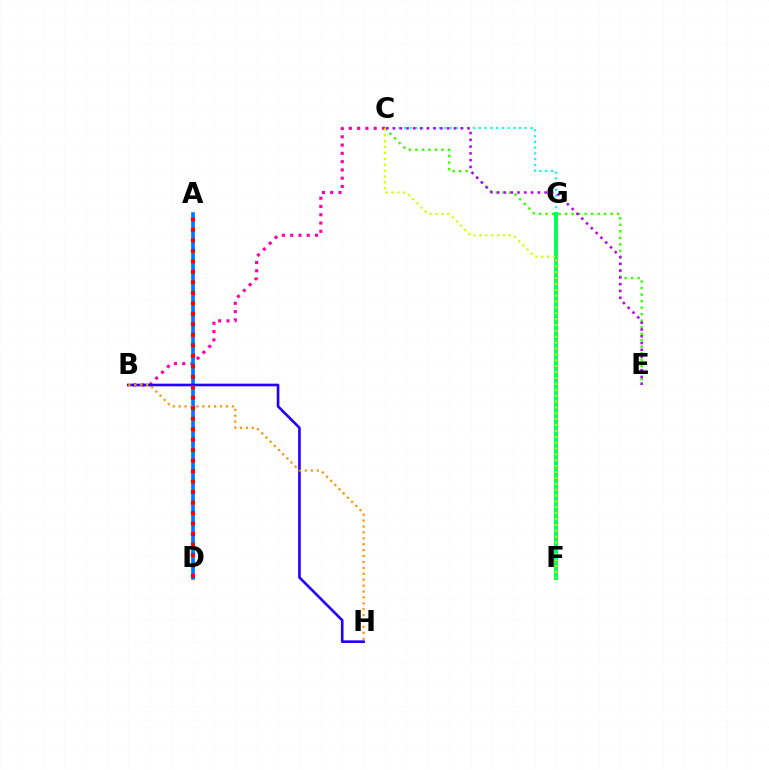{('C', 'G'): [{'color': '#00fff6', 'line_style': 'dotted', 'thickness': 1.56}], ('C', 'E'): [{'color': '#3dff00', 'line_style': 'dotted', 'thickness': 1.77}, {'color': '#b900ff', 'line_style': 'dotted', 'thickness': 1.84}], ('B', 'C'): [{'color': '#ff00ac', 'line_style': 'dotted', 'thickness': 2.25}], ('A', 'D'): [{'color': '#0074ff', 'line_style': 'solid', 'thickness': 2.63}, {'color': '#ff0000', 'line_style': 'dotted', 'thickness': 2.85}], ('F', 'G'): [{'color': '#00ff5c', 'line_style': 'solid', 'thickness': 2.85}], ('B', 'H'): [{'color': '#2500ff', 'line_style': 'solid', 'thickness': 1.9}, {'color': '#ff9400', 'line_style': 'dotted', 'thickness': 1.6}], ('C', 'F'): [{'color': '#d1ff00', 'line_style': 'dotted', 'thickness': 1.6}]}